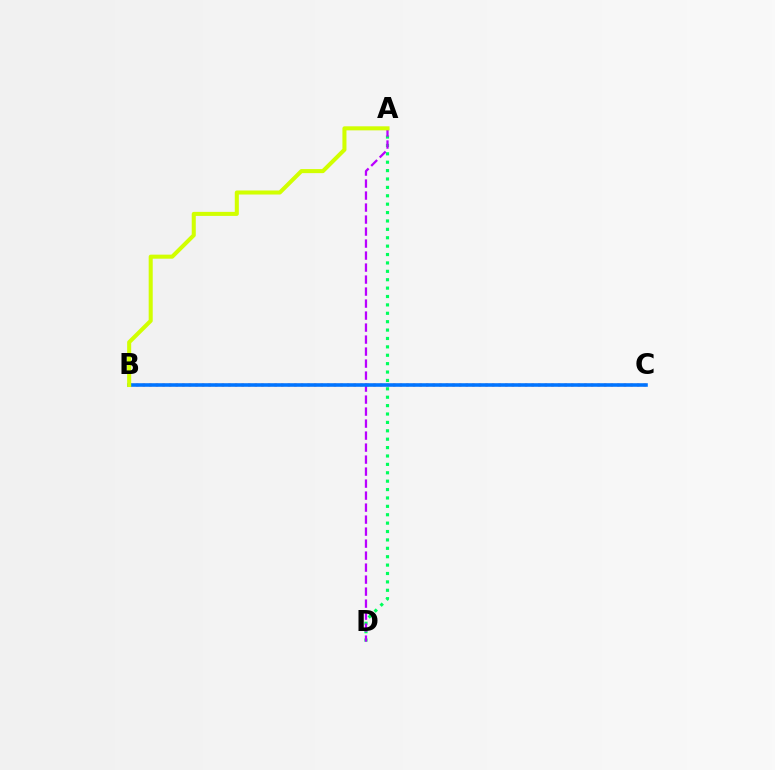{('B', 'C'): [{'color': '#ff0000', 'line_style': 'dotted', 'thickness': 1.79}, {'color': '#0074ff', 'line_style': 'solid', 'thickness': 2.58}], ('A', 'D'): [{'color': '#00ff5c', 'line_style': 'dotted', 'thickness': 2.28}, {'color': '#b900ff', 'line_style': 'dashed', 'thickness': 1.63}], ('A', 'B'): [{'color': '#d1ff00', 'line_style': 'solid', 'thickness': 2.91}]}